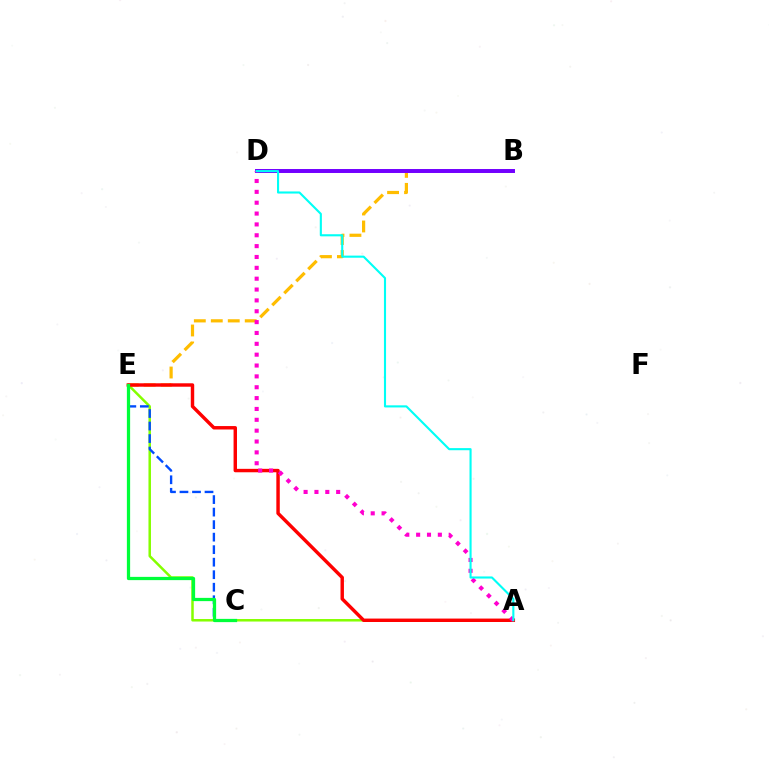{('A', 'E'): [{'color': '#84ff00', 'line_style': 'solid', 'thickness': 1.8}, {'color': '#ff0000', 'line_style': 'solid', 'thickness': 2.47}], ('B', 'E'): [{'color': '#ffbd00', 'line_style': 'dashed', 'thickness': 2.3}], ('B', 'D'): [{'color': '#7200ff', 'line_style': 'solid', 'thickness': 2.85}], ('A', 'D'): [{'color': '#ff00cf', 'line_style': 'dotted', 'thickness': 2.95}, {'color': '#00fff6', 'line_style': 'solid', 'thickness': 1.52}], ('C', 'E'): [{'color': '#004bff', 'line_style': 'dashed', 'thickness': 1.7}, {'color': '#00ff39', 'line_style': 'solid', 'thickness': 2.34}]}